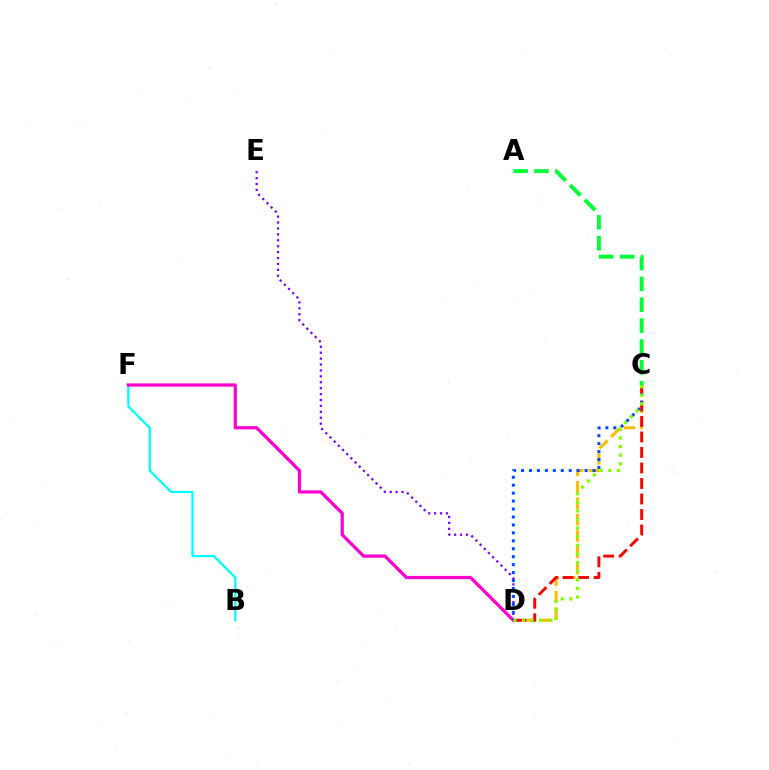{('C', 'D'): [{'color': '#ffbd00', 'line_style': 'dashed', 'thickness': 2.23}, {'color': '#ff0000', 'line_style': 'dashed', 'thickness': 2.11}, {'color': '#004bff', 'line_style': 'dotted', 'thickness': 2.16}, {'color': '#84ff00', 'line_style': 'dotted', 'thickness': 2.34}], ('B', 'F'): [{'color': '#00fff6', 'line_style': 'solid', 'thickness': 1.63}], ('D', 'E'): [{'color': '#7200ff', 'line_style': 'dotted', 'thickness': 1.61}], ('D', 'F'): [{'color': '#ff00cf', 'line_style': 'solid', 'thickness': 2.32}], ('A', 'C'): [{'color': '#00ff39', 'line_style': 'dashed', 'thickness': 2.84}]}